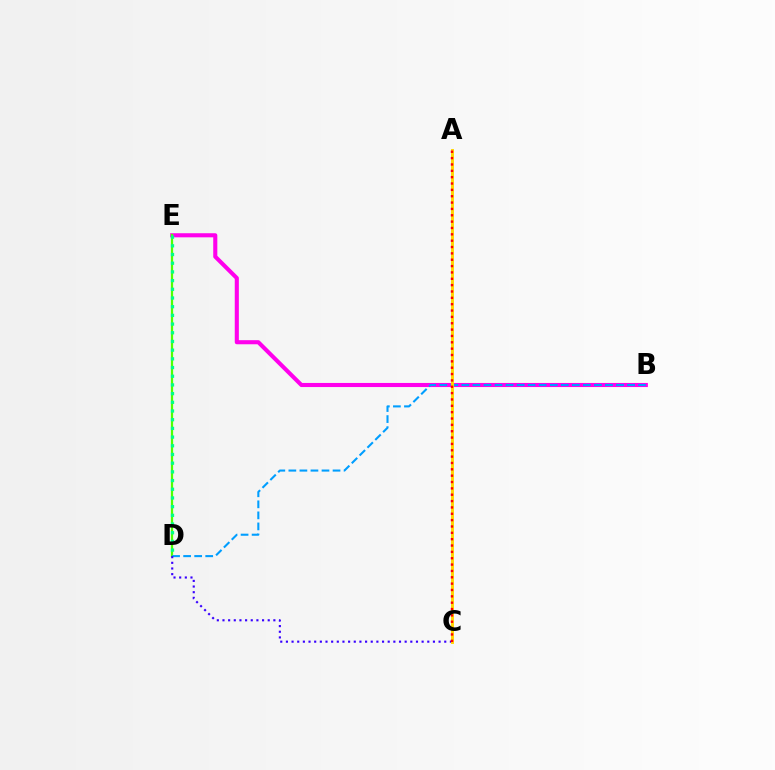{('B', 'E'): [{'color': '#ff00ed', 'line_style': 'solid', 'thickness': 2.95}], ('D', 'E'): [{'color': '#4fff00', 'line_style': 'solid', 'thickness': 1.61}, {'color': '#00ff86', 'line_style': 'dotted', 'thickness': 2.36}], ('B', 'D'): [{'color': '#009eff', 'line_style': 'dashed', 'thickness': 1.5}], ('C', 'D'): [{'color': '#3700ff', 'line_style': 'dotted', 'thickness': 1.54}], ('A', 'C'): [{'color': '#ffd500', 'line_style': 'solid', 'thickness': 2.1}, {'color': '#ff0000', 'line_style': 'dotted', 'thickness': 1.73}]}